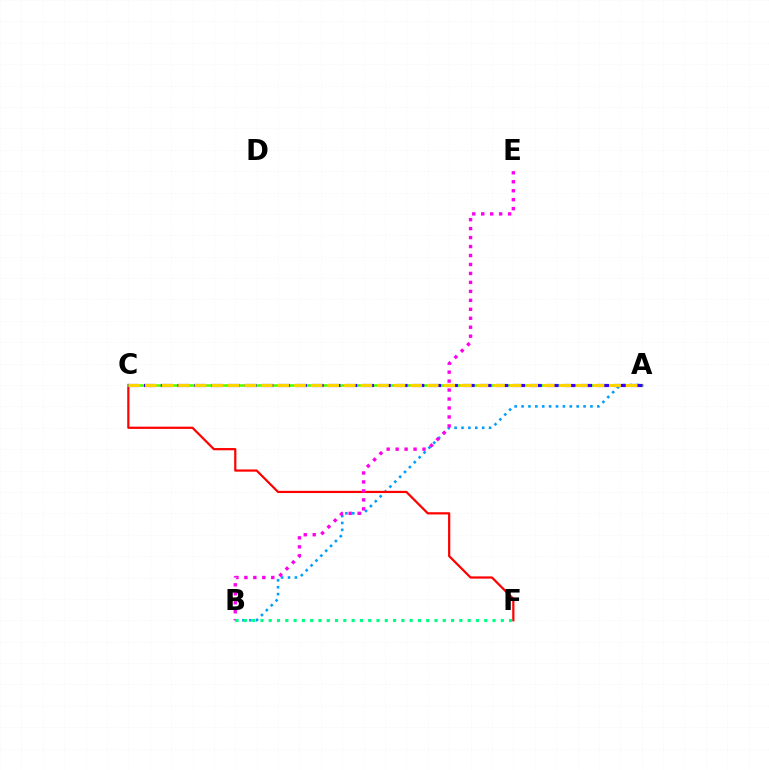{('A', 'B'): [{'color': '#009eff', 'line_style': 'dotted', 'thickness': 1.87}], ('C', 'F'): [{'color': '#ff0000', 'line_style': 'solid', 'thickness': 1.6}], ('B', 'E'): [{'color': '#ff00ed', 'line_style': 'dotted', 'thickness': 2.44}], ('A', 'C'): [{'color': '#4fff00', 'line_style': 'solid', 'thickness': 1.85}, {'color': '#3700ff', 'line_style': 'dashed', 'thickness': 2.28}, {'color': '#ffd500', 'line_style': 'dashed', 'thickness': 2.25}], ('B', 'F'): [{'color': '#00ff86', 'line_style': 'dotted', 'thickness': 2.25}]}